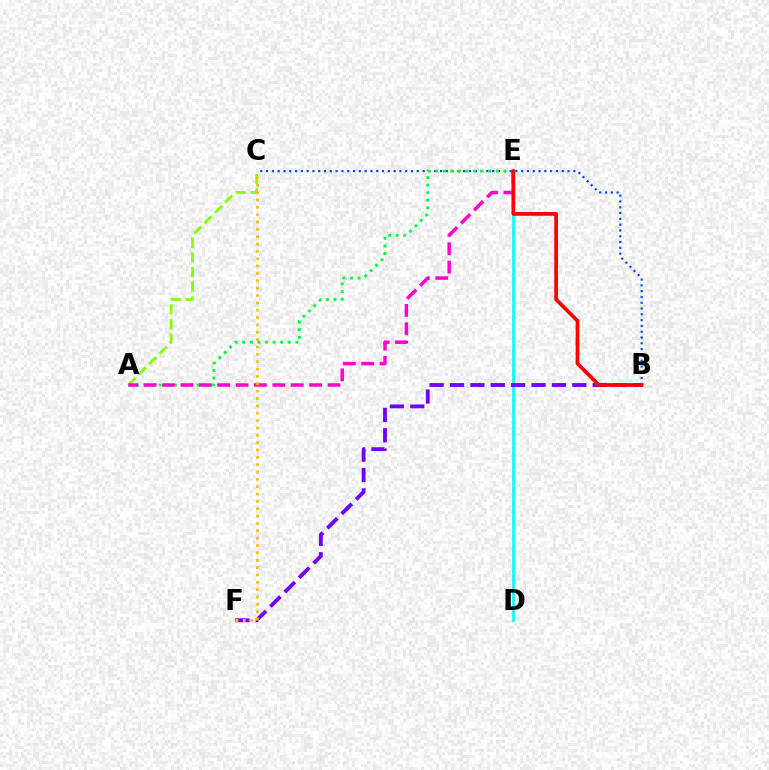{('B', 'C'): [{'color': '#004bff', 'line_style': 'dotted', 'thickness': 1.58}], ('A', 'C'): [{'color': '#84ff00', 'line_style': 'dashed', 'thickness': 2.0}], ('A', 'E'): [{'color': '#00ff39', 'line_style': 'dotted', 'thickness': 2.06}, {'color': '#ff00cf', 'line_style': 'dashed', 'thickness': 2.5}], ('D', 'E'): [{'color': '#00fff6', 'line_style': 'solid', 'thickness': 1.89}], ('B', 'F'): [{'color': '#7200ff', 'line_style': 'dashed', 'thickness': 2.77}], ('B', 'E'): [{'color': '#ff0000', 'line_style': 'solid', 'thickness': 2.69}], ('C', 'F'): [{'color': '#ffbd00', 'line_style': 'dotted', 'thickness': 2.0}]}